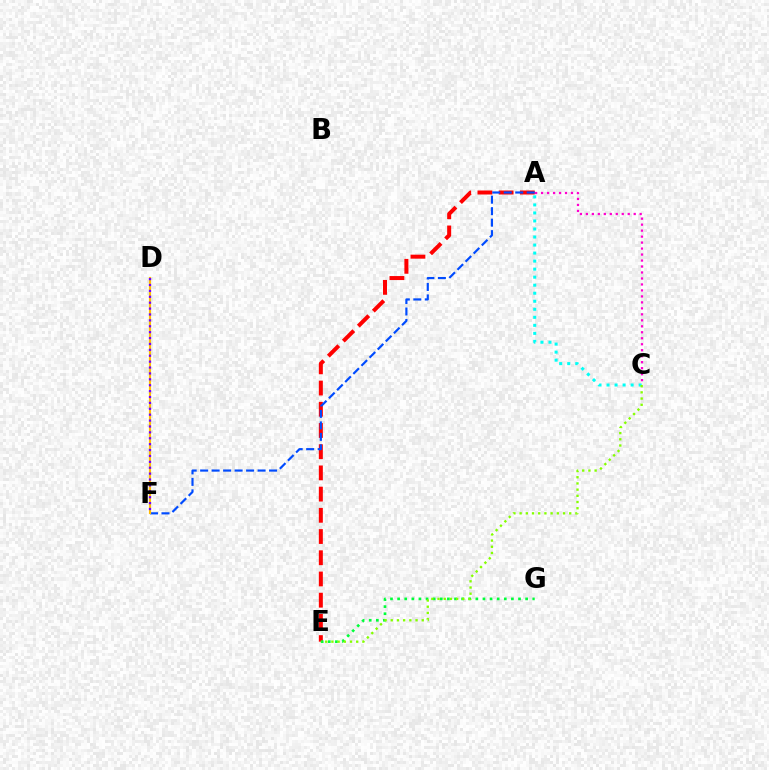{('A', 'E'): [{'color': '#ff0000', 'line_style': 'dashed', 'thickness': 2.88}], ('A', 'F'): [{'color': '#004bff', 'line_style': 'dashed', 'thickness': 1.56}], ('A', 'C'): [{'color': '#ff00cf', 'line_style': 'dotted', 'thickness': 1.62}, {'color': '#00fff6', 'line_style': 'dotted', 'thickness': 2.18}], ('E', 'G'): [{'color': '#00ff39', 'line_style': 'dotted', 'thickness': 1.93}], ('D', 'F'): [{'color': '#ffbd00', 'line_style': 'solid', 'thickness': 1.55}, {'color': '#7200ff', 'line_style': 'dotted', 'thickness': 1.6}], ('C', 'E'): [{'color': '#84ff00', 'line_style': 'dotted', 'thickness': 1.68}]}